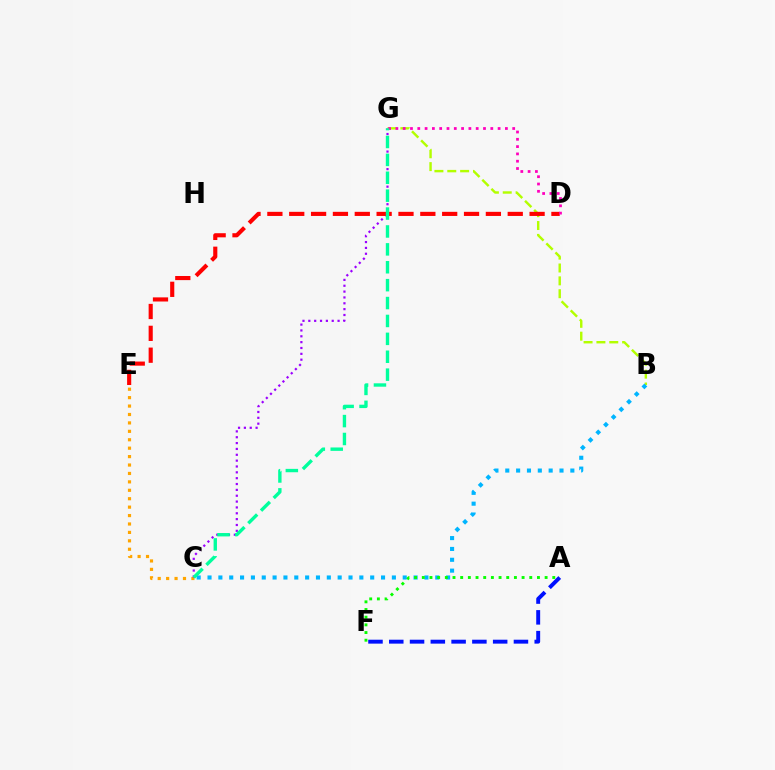{('C', 'E'): [{'color': '#ffa500', 'line_style': 'dotted', 'thickness': 2.29}], ('C', 'G'): [{'color': '#9b00ff', 'line_style': 'dotted', 'thickness': 1.59}, {'color': '#00ff9d', 'line_style': 'dashed', 'thickness': 2.43}], ('B', 'G'): [{'color': '#b3ff00', 'line_style': 'dashed', 'thickness': 1.75}], ('B', 'C'): [{'color': '#00b5ff', 'line_style': 'dotted', 'thickness': 2.95}], ('D', 'E'): [{'color': '#ff0000', 'line_style': 'dashed', 'thickness': 2.97}], ('A', 'F'): [{'color': '#08ff00', 'line_style': 'dotted', 'thickness': 2.09}, {'color': '#0010ff', 'line_style': 'dashed', 'thickness': 2.82}], ('D', 'G'): [{'color': '#ff00bd', 'line_style': 'dotted', 'thickness': 1.98}]}